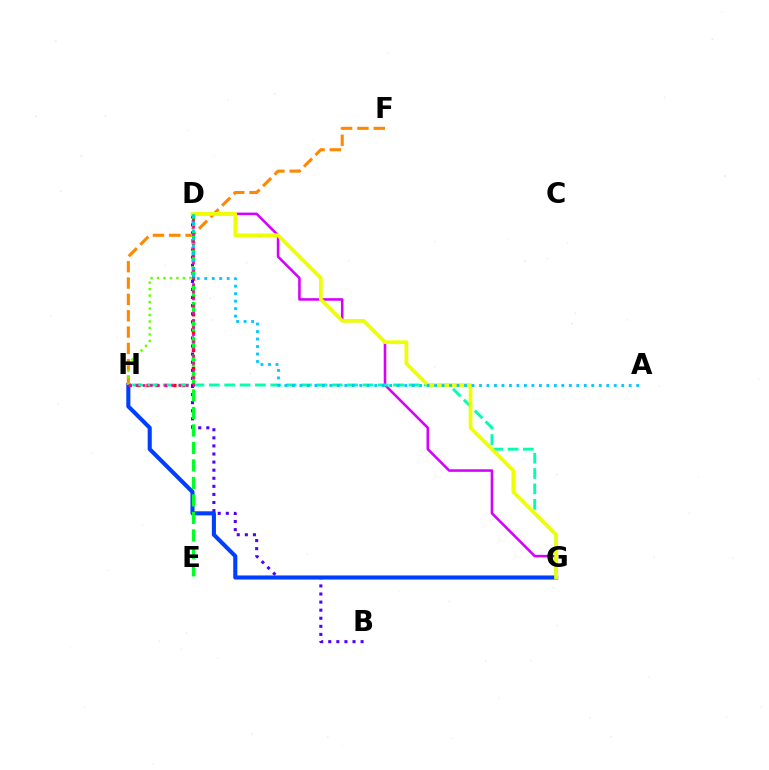{('D', 'H'): [{'color': '#ff0000', 'line_style': 'dotted', 'thickness': 2.43}, {'color': '#66ff00', 'line_style': 'dotted', 'thickness': 1.76}, {'color': '#ff00a0', 'line_style': 'dotted', 'thickness': 1.94}], ('B', 'D'): [{'color': '#4f00ff', 'line_style': 'dotted', 'thickness': 2.2}], ('G', 'H'): [{'color': '#003fff', 'line_style': 'solid', 'thickness': 2.94}, {'color': '#00ffaf', 'line_style': 'dashed', 'thickness': 2.09}], ('D', 'G'): [{'color': '#d600ff', 'line_style': 'solid', 'thickness': 1.84}, {'color': '#eeff00', 'line_style': 'solid', 'thickness': 2.67}], ('F', 'H'): [{'color': '#ff8800', 'line_style': 'dashed', 'thickness': 2.22}], ('D', 'E'): [{'color': '#00ff27', 'line_style': 'dashed', 'thickness': 2.38}], ('A', 'D'): [{'color': '#00c7ff', 'line_style': 'dotted', 'thickness': 2.03}]}